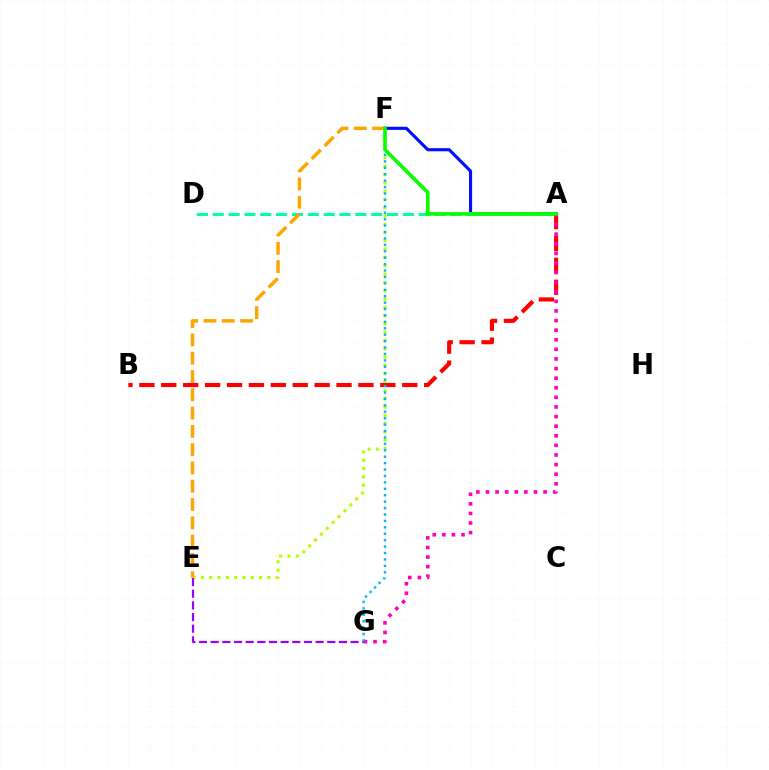{('E', 'F'): [{'color': '#b3ff00', 'line_style': 'dotted', 'thickness': 2.26}, {'color': '#ffa500', 'line_style': 'dashed', 'thickness': 2.49}], ('A', 'F'): [{'color': '#0010ff', 'line_style': 'solid', 'thickness': 2.25}, {'color': '#08ff00', 'line_style': 'solid', 'thickness': 2.58}], ('E', 'G'): [{'color': '#9b00ff', 'line_style': 'dashed', 'thickness': 1.58}], ('A', 'D'): [{'color': '#00ff9d', 'line_style': 'dashed', 'thickness': 2.15}], ('A', 'B'): [{'color': '#ff0000', 'line_style': 'dashed', 'thickness': 2.98}], ('A', 'G'): [{'color': '#ff00bd', 'line_style': 'dotted', 'thickness': 2.61}], ('F', 'G'): [{'color': '#00b5ff', 'line_style': 'dotted', 'thickness': 1.74}]}